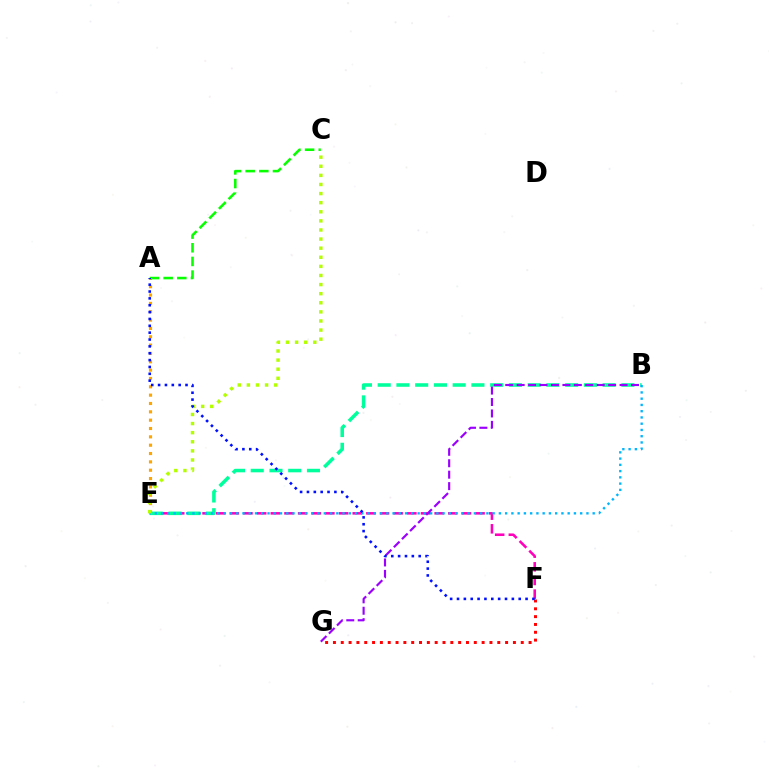{('E', 'F'): [{'color': '#ff00bd', 'line_style': 'dashed', 'thickness': 1.85}], ('A', 'E'): [{'color': '#ffa500', 'line_style': 'dotted', 'thickness': 2.27}], ('B', 'E'): [{'color': '#00ff9d', 'line_style': 'dashed', 'thickness': 2.55}, {'color': '#00b5ff', 'line_style': 'dotted', 'thickness': 1.7}], ('B', 'G'): [{'color': '#9b00ff', 'line_style': 'dashed', 'thickness': 1.55}], ('A', 'C'): [{'color': '#08ff00', 'line_style': 'dashed', 'thickness': 1.86}], ('C', 'E'): [{'color': '#b3ff00', 'line_style': 'dotted', 'thickness': 2.47}], ('F', 'G'): [{'color': '#ff0000', 'line_style': 'dotted', 'thickness': 2.13}], ('A', 'F'): [{'color': '#0010ff', 'line_style': 'dotted', 'thickness': 1.86}]}